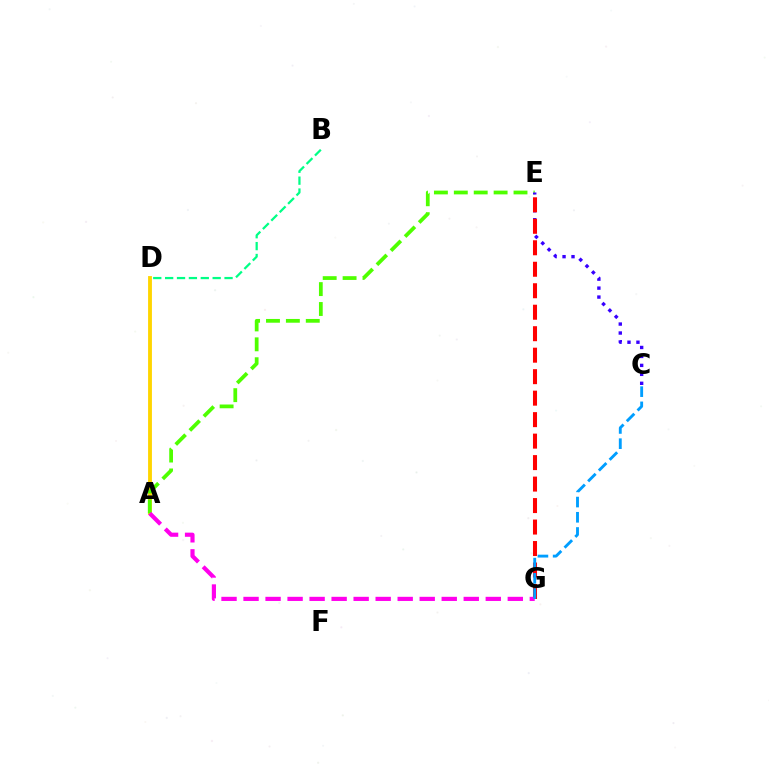{('A', 'D'): [{'color': '#ffd500', 'line_style': 'solid', 'thickness': 2.77}], ('A', 'E'): [{'color': '#4fff00', 'line_style': 'dashed', 'thickness': 2.7}], ('C', 'E'): [{'color': '#3700ff', 'line_style': 'dotted', 'thickness': 2.43}], ('B', 'D'): [{'color': '#00ff86', 'line_style': 'dashed', 'thickness': 1.61}], ('E', 'G'): [{'color': '#ff0000', 'line_style': 'dashed', 'thickness': 2.92}], ('A', 'G'): [{'color': '#ff00ed', 'line_style': 'dashed', 'thickness': 2.99}], ('C', 'G'): [{'color': '#009eff', 'line_style': 'dashed', 'thickness': 2.07}]}